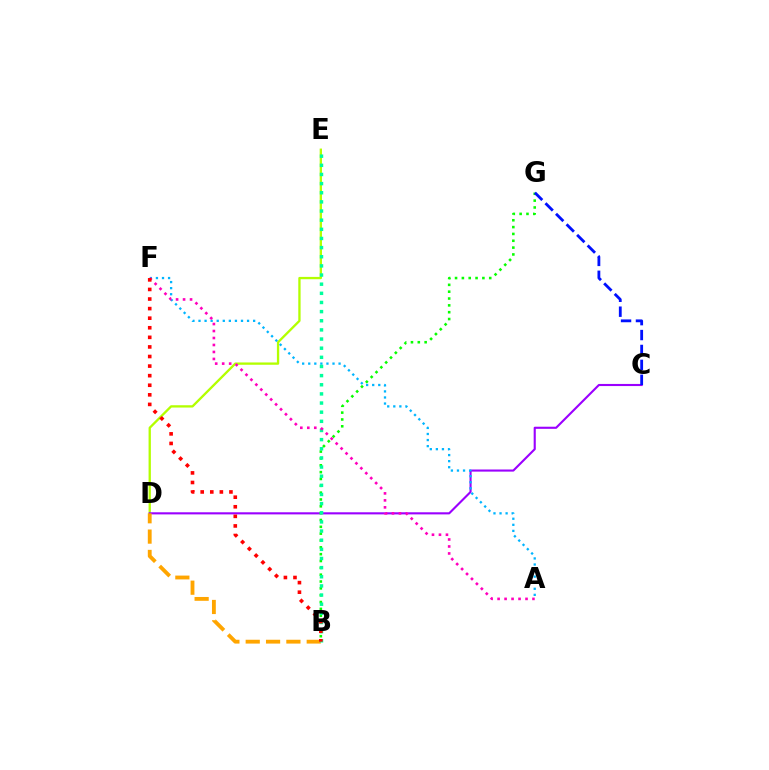{('D', 'E'): [{'color': '#b3ff00', 'line_style': 'solid', 'thickness': 1.67}], ('C', 'D'): [{'color': '#9b00ff', 'line_style': 'solid', 'thickness': 1.52}], ('B', 'G'): [{'color': '#08ff00', 'line_style': 'dotted', 'thickness': 1.86}], ('C', 'G'): [{'color': '#0010ff', 'line_style': 'dashed', 'thickness': 2.03}], ('B', 'D'): [{'color': '#ffa500', 'line_style': 'dashed', 'thickness': 2.76}], ('A', 'F'): [{'color': '#00b5ff', 'line_style': 'dotted', 'thickness': 1.65}, {'color': '#ff00bd', 'line_style': 'dotted', 'thickness': 1.9}], ('B', 'E'): [{'color': '#00ff9d', 'line_style': 'dotted', 'thickness': 2.48}], ('B', 'F'): [{'color': '#ff0000', 'line_style': 'dotted', 'thickness': 2.6}]}